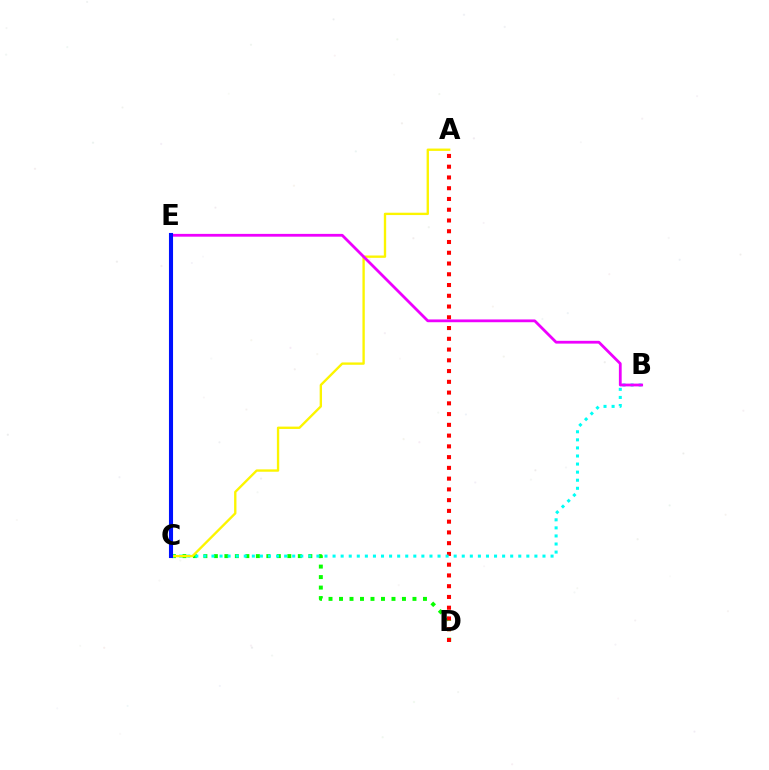{('C', 'D'): [{'color': '#08ff00', 'line_style': 'dotted', 'thickness': 2.85}], ('A', 'D'): [{'color': '#ff0000', 'line_style': 'dotted', 'thickness': 2.92}], ('B', 'C'): [{'color': '#00fff6', 'line_style': 'dotted', 'thickness': 2.19}], ('A', 'C'): [{'color': '#fcf500', 'line_style': 'solid', 'thickness': 1.69}], ('B', 'E'): [{'color': '#ee00ff', 'line_style': 'solid', 'thickness': 2.01}], ('C', 'E'): [{'color': '#0010ff', 'line_style': 'solid', 'thickness': 2.94}]}